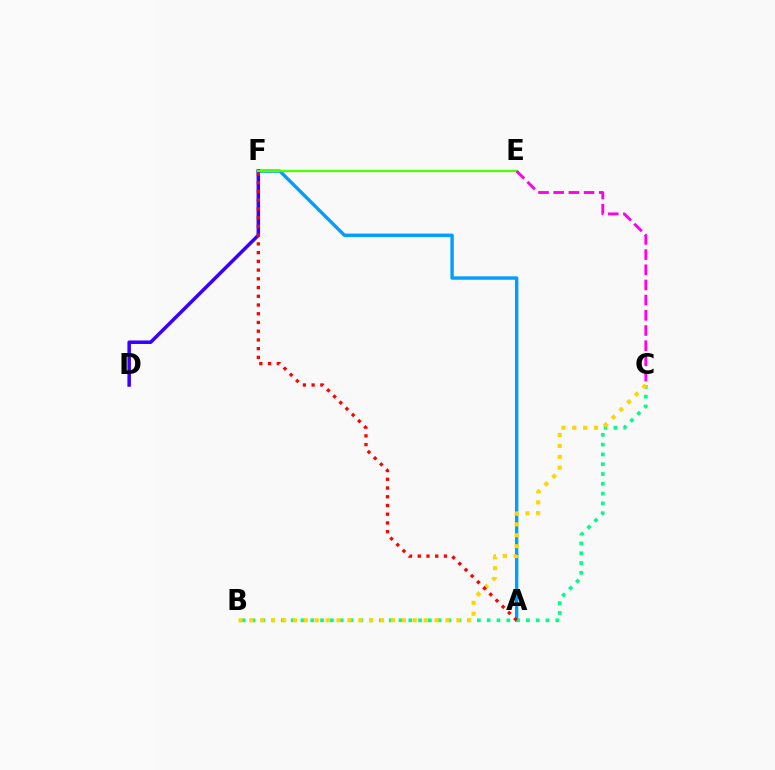{('A', 'F'): [{'color': '#009eff', 'line_style': 'solid', 'thickness': 2.44}, {'color': '#ff0000', 'line_style': 'dotted', 'thickness': 2.37}], ('B', 'C'): [{'color': '#00ff86', 'line_style': 'dotted', 'thickness': 2.66}, {'color': '#ffd500', 'line_style': 'dotted', 'thickness': 2.96}], ('D', 'F'): [{'color': '#3700ff', 'line_style': 'solid', 'thickness': 2.53}], ('E', 'F'): [{'color': '#4fff00', 'line_style': 'solid', 'thickness': 1.64}], ('C', 'E'): [{'color': '#ff00ed', 'line_style': 'dashed', 'thickness': 2.06}]}